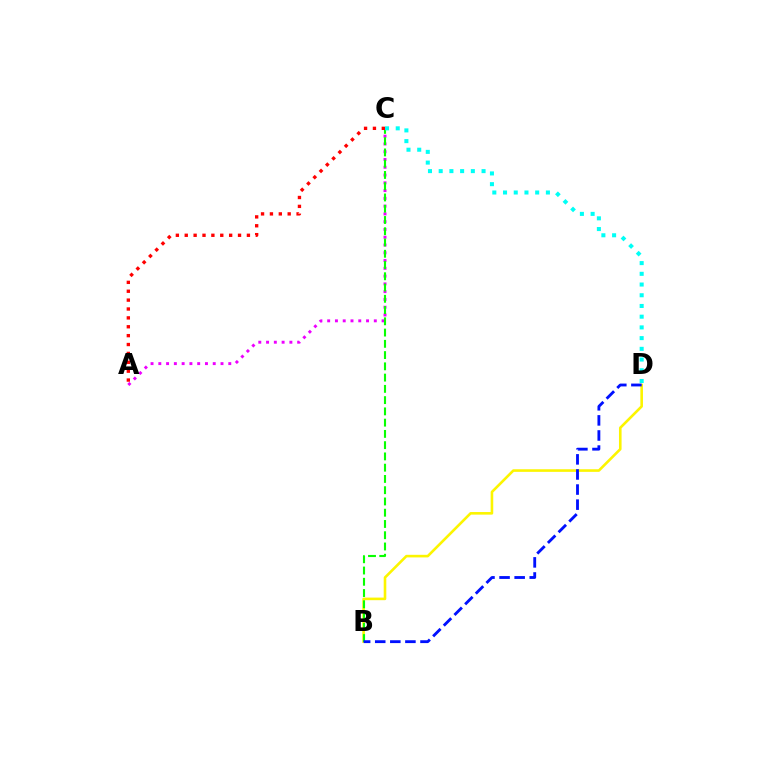{('B', 'D'): [{'color': '#fcf500', 'line_style': 'solid', 'thickness': 1.87}, {'color': '#0010ff', 'line_style': 'dashed', 'thickness': 2.05}], ('A', 'C'): [{'color': '#ee00ff', 'line_style': 'dotted', 'thickness': 2.11}, {'color': '#ff0000', 'line_style': 'dotted', 'thickness': 2.41}], ('B', 'C'): [{'color': '#08ff00', 'line_style': 'dashed', 'thickness': 1.53}], ('C', 'D'): [{'color': '#00fff6', 'line_style': 'dotted', 'thickness': 2.91}]}